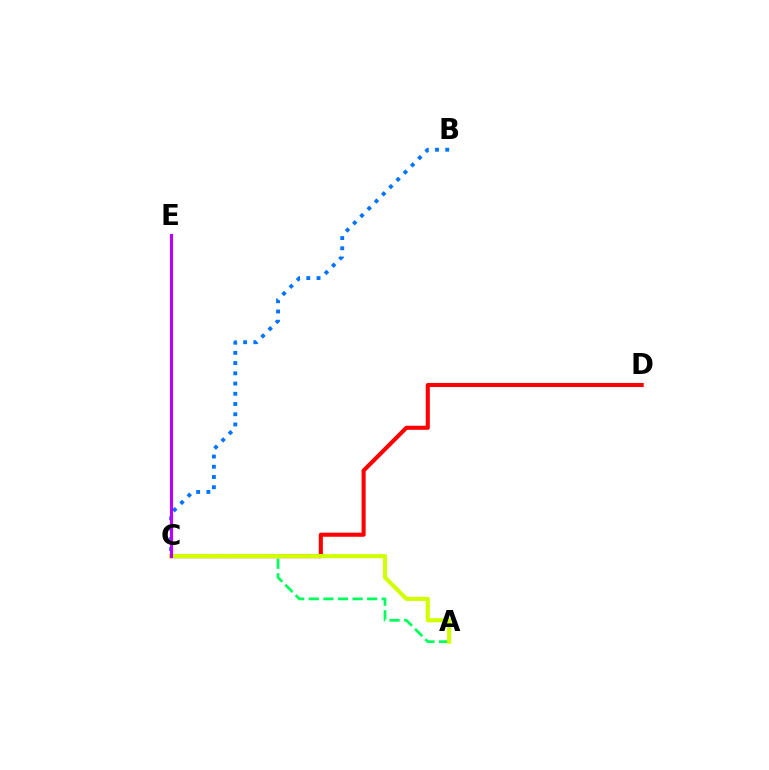{('C', 'D'): [{'color': '#ff0000', 'line_style': 'solid', 'thickness': 2.94}], ('A', 'C'): [{'color': '#00ff5c', 'line_style': 'dashed', 'thickness': 1.98}, {'color': '#d1ff00', 'line_style': 'solid', 'thickness': 2.98}], ('B', 'C'): [{'color': '#0074ff', 'line_style': 'dotted', 'thickness': 2.78}], ('C', 'E'): [{'color': '#b900ff', 'line_style': 'solid', 'thickness': 2.25}]}